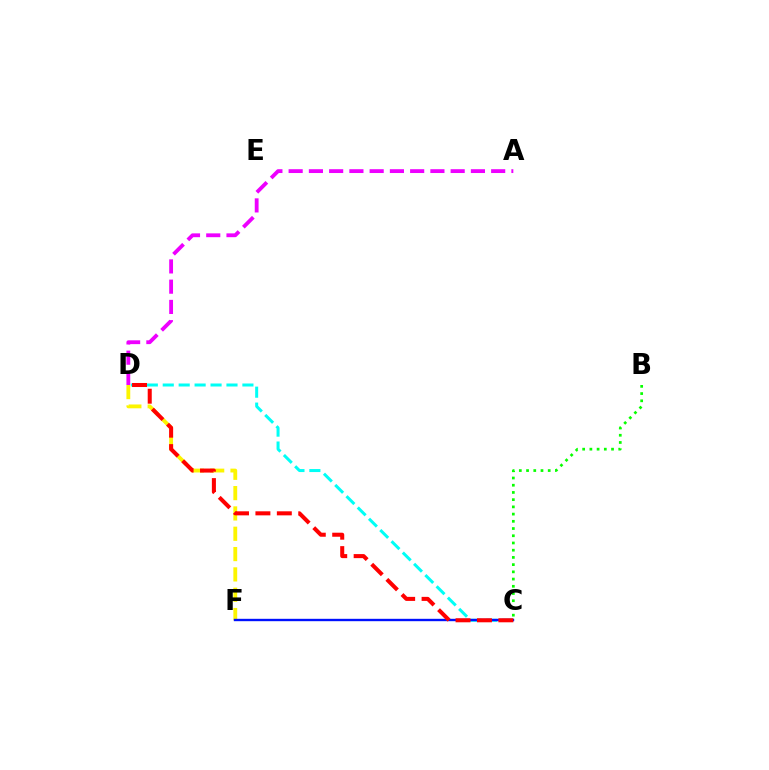{('C', 'D'): [{'color': '#00fff6', 'line_style': 'dashed', 'thickness': 2.16}, {'color': '#ff0000', 'line_style': 'dashed', 'thickness': 2.91}], ('D', 'F'): [{'color': '#fcf500', 'line_style': 'dashed', 'thickness': 2.76}], ('C', 'F'): [{'color': '#0010ff', 'line_style': 'solid', 'thickness': 1.71}], ('B', 'C'): [{'color': '#08ff00', 'line_style': 'dotted', 'thickness': 1.96}], ('A', 'D'): [{'color': '#ee00ff', 'line_style': 'dashed', 'thickness': 2.75}]}